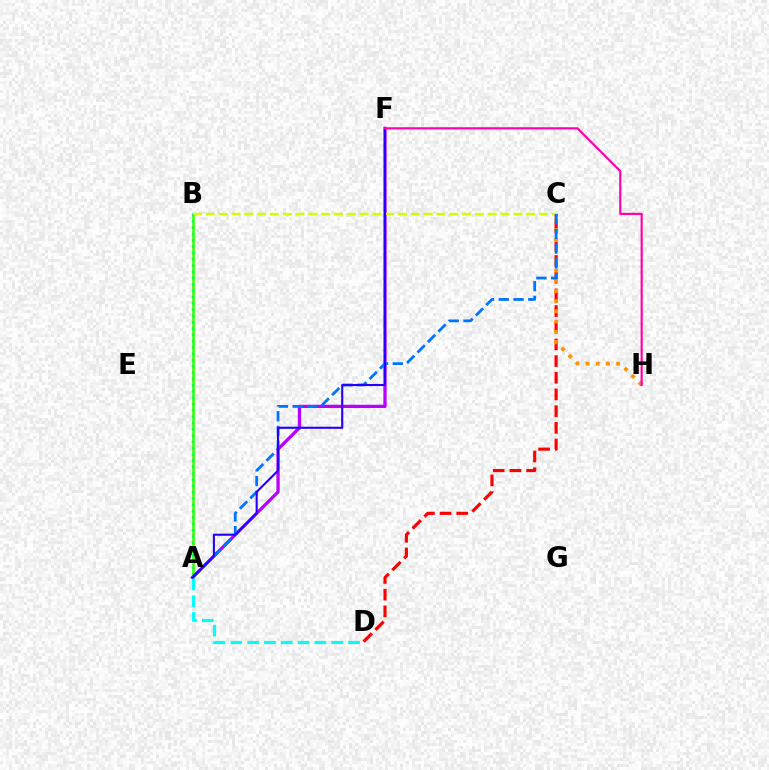{('A', 'B'): [{'color': '#3dff00', 'line_style': 'solid', 'thickness': 1.87}, {'color': '#00ff5c', 'line_style': 'dotted', 'thickness': 1.71}], ('C', 'D'): [{'color': '#ff0000', 'line_style': 'dashed', 'thickness': 2.27}], ('C', 'H'): [{'color': '#ff9400', 'line_style': 'dotted', 'thickness': 2.76}], ('A', 'F'): [{'color': '#b900ff', 'line_style': 'solid', 'thickness': 2.35}, {'color': '#2500ff', 'line_style': 'solid', 'thickness': 1.52}], ('B', 'C'): [{'color': '#d1ff00', 'line_style': 'dashed', 'thickness': 1.74}], ('A', 'C'): [{'color': '#0074ff', 'line_style': 'dashed', 'thickness': 2.0}], ('A', 'D'): [{'color': '#00fff6', 'line_style': 'dashed', 'thickness': 2.28}], ('F', 'H'): [{'color': '#ff00ac', 'line_style': 'solid', 'thickness': 1.56}]}